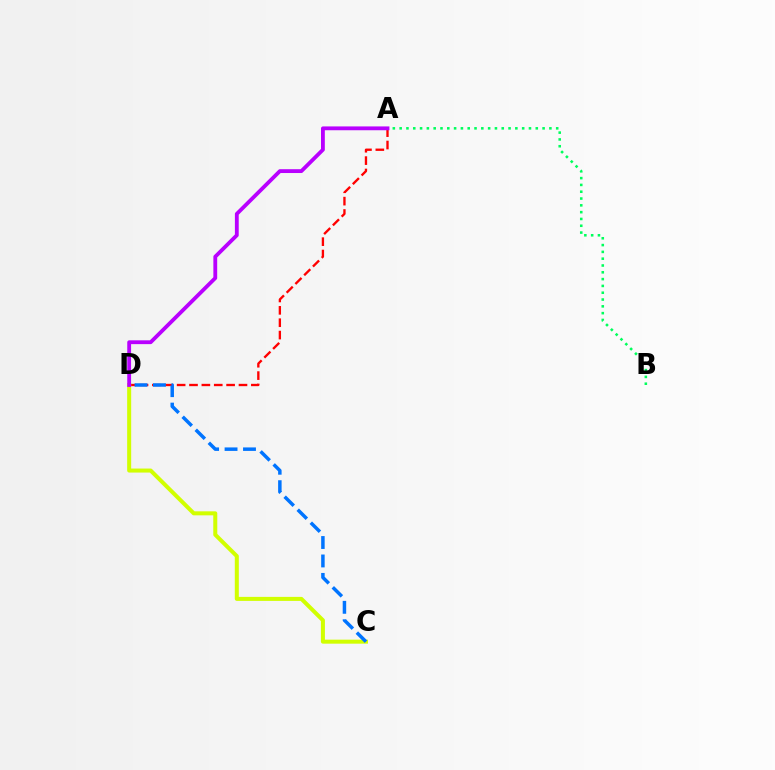{('A', 'B'): [{'color': '#00ff5c', 'line_style': 'dotted', 'thickness': 1.85}], ('A', 'D'): [{'color': '#ff0000', 'line_style': 'dashed', 'thickness': 1.68}, {'color': '#b900ff', 'line_style': 'solid', 'thickness': 2.75}], ('C', 'D'): [{'color': '#d1ff00', 'line_style': 'solid', 'thickness': 2.89}, {'color': '#0074ff', 'line_style': 'dashed', 'thickness': 2.5}]}